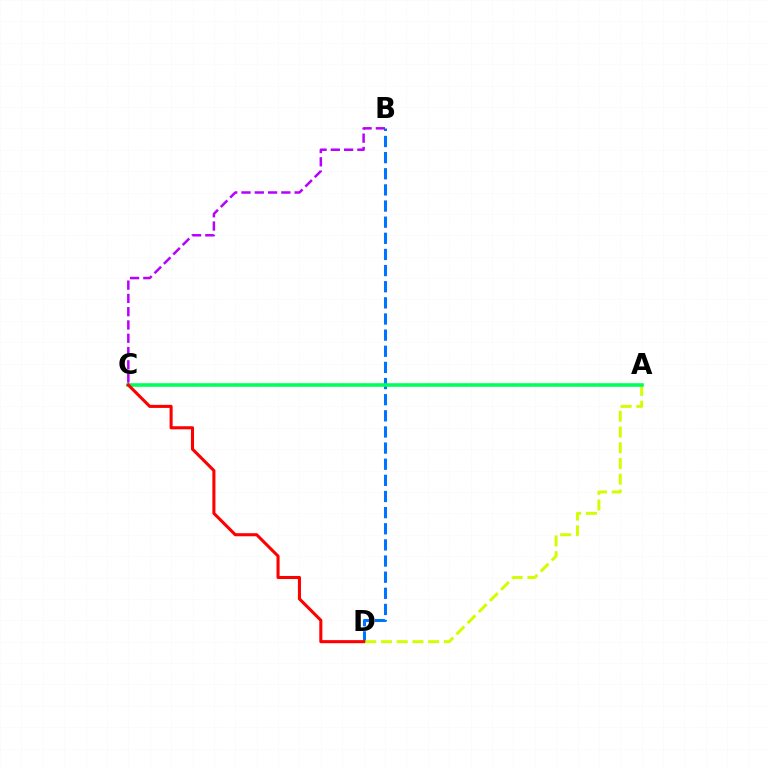{('B', 'D'): [{'color': '#0074ff', 'line_style': 'dashed', 'thickness': 2.19}], ('B', 'C'): [{'color': '#b900ff', 'line_style': 'dashed', 'thickness': 1.8}], ('A', 'D'): [{'color': '#d1ff00', 'line_style': 'dashed', 'thickness': 2.14}], ('A', 'C'): [{'color': '#00ff5c', 'line_style': 'solid', 'thickness': 2.59}], ('C', 'D'): [{'color': '#ff0000', 'line_style': 'solid', 'thickness': 2.21}]}